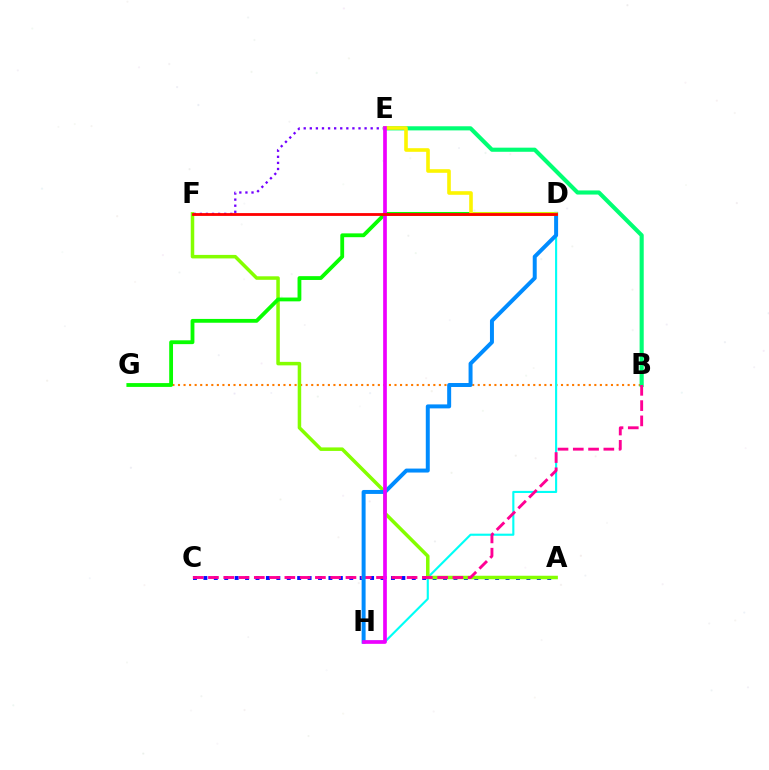{('B', 'G'): [{'color': '#ff7c00', 'line_style': 'dotted', 'thickness': 1.51}], ('D', 'H'): [{'color': '#00fff6', 'line_style': 'solid', 'thickness': 1.53}, {'color': '#008cff', 'line_style': 'solid', 'thickness': 2.86}], ('E', 'F'): [{'color': '#7200ff', 'line_style': 'dotted', 'thickness': 1.65}], ('B', 'E'): [{'color': '#00ff74', 'line_style': 'solid', 'thickness': 2.97}], ('A', 'C'): [{'color': '#0010ff', 'line_style': 'dotted', 'thickness': 2.83}], ('A', 'F'): [{'color': '#84ff00', 'line_style': 'solid', 'thickness': 2.53}], ('D', 'G'): [{'color': '#08ff00', 'line_style': 'solid', 'thickness': 2.75}], ('B', 'C'): [{'color': '#ff0094', 'line_style': 'dashed', 'thickness': 2.08}], ('D', 'E'): [{'color': '#fcf500', 'line_style': 'solid', 'thickness': 2.59}], ('E', 'H'): [{'color': '#ee00ff', 'line_style': 'solid', 'thickness': 2.65}], ('D', 'F'): [{'color': '#ff0000', 'line_style': 'solid', 'thickness': 2.03}]}